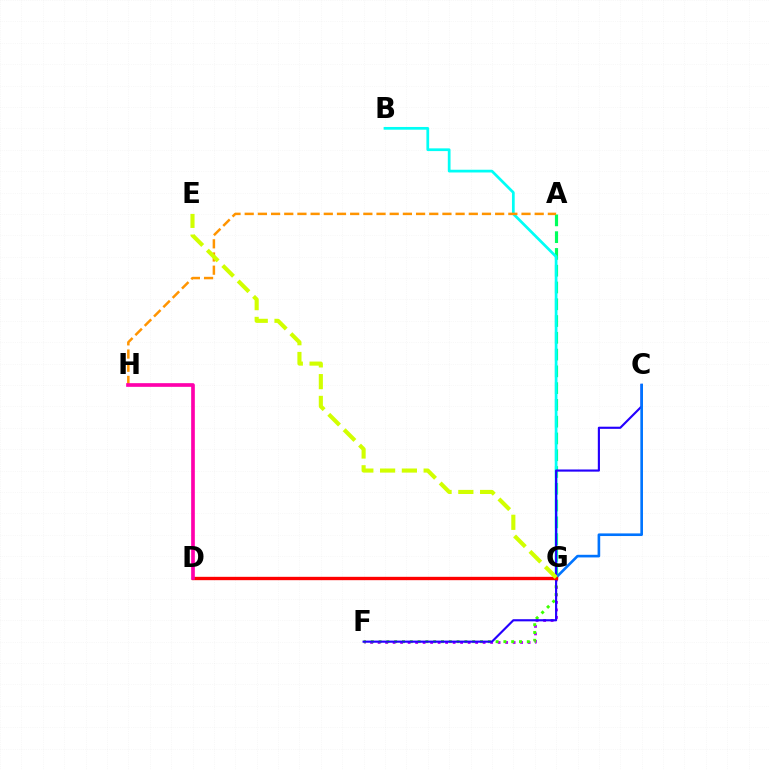{('A', 'G'): [{'color': '#00ff5c', 'line_style': 'dashed', 'thickness': 2.28}], ('F', 'G'): [{'color': '#b900ff', 'line_style': 'dotted', 'thickness': 2.04}, {'color': '#3dff00', 'line_style': 'dotted', 'thickness': 2.12}], ('B', 'G'): [{'color': '#00fff6', 'line_style': 'solid', 'thickness': 1.97}], ('C', 'F'): [{'color': '#2500ff', 'line_style': 'solid', 'thickness': 1.55}], ('A', 'H'): [{'color': '#ff9400', 'line_style': 'dashed', 'thickness': 1.79}], ('C', 'G'): [{'color': '#0074ff', 'line_style': 'solid', 'thickness': 1.89}], ('D', 'G'): [{'color': '#ff0000', 'line_style': 'solid', 'thickness': 2.41}], ('D', 'H'): [{'color': '#ff00ac', 'line_style': 'solid', 'thickness': 2.64}], ('E', 'G'): [{'color': '#d1ff00', 'line_style': 'dashed', 'thickness': 2.96}]}